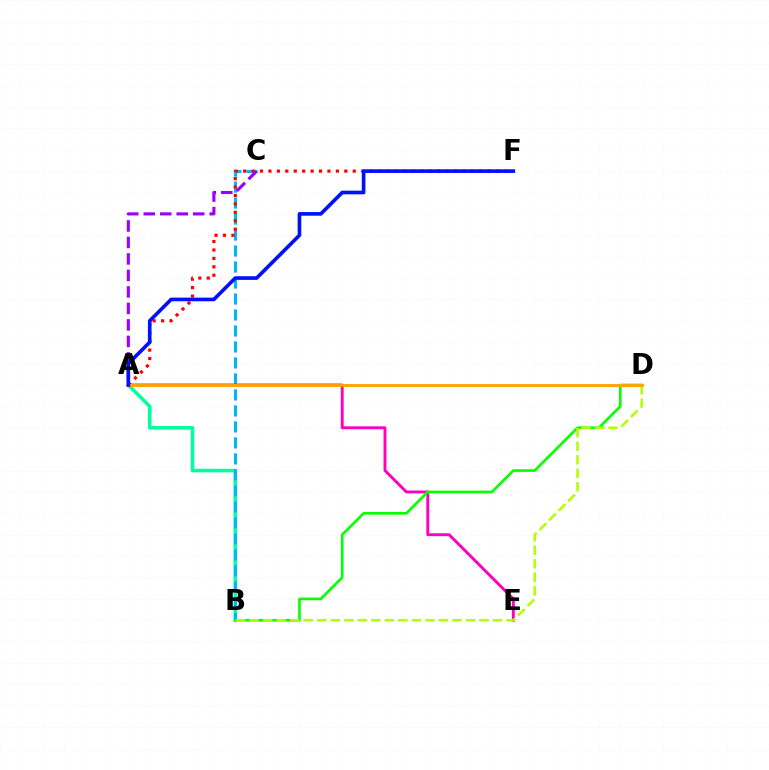{('A', 'B'): [{'color': '#00ff9d', 'line_style': 'solid', 'thickness': 2.55}], ('B', 'C'): [{'color': '#00b5ff', 'line_style': 'dashed', 'thickness': 2.17}], ('A', 'E'): [{'color': '#ff00bd', 'line_style': 'solid', 'thickness': 2.09}], ('B', 'D'): [{'color': '#08ff00', 'line_style': 'solid', 'thickness': 1.92}, {'color': '#b3ff00', 'line_style': 'dashed', 'thickness': 1.84}], ('A', 'F'): [{'color': '#ff0000', 'line_style': 'dotted', 'thickness': 2.29}, {'color': '#0010ff', 'line_style': 'solid', 'thickness': 2.63}], ('A', 'C'): [{'color': '#9b00ff', 'line_style': 'dashed', 'thickness': 2.24}], ('A', 'D'): [{'color': '#ffa500', 'line_style': 'solid', 'thickness': 2.08}]}